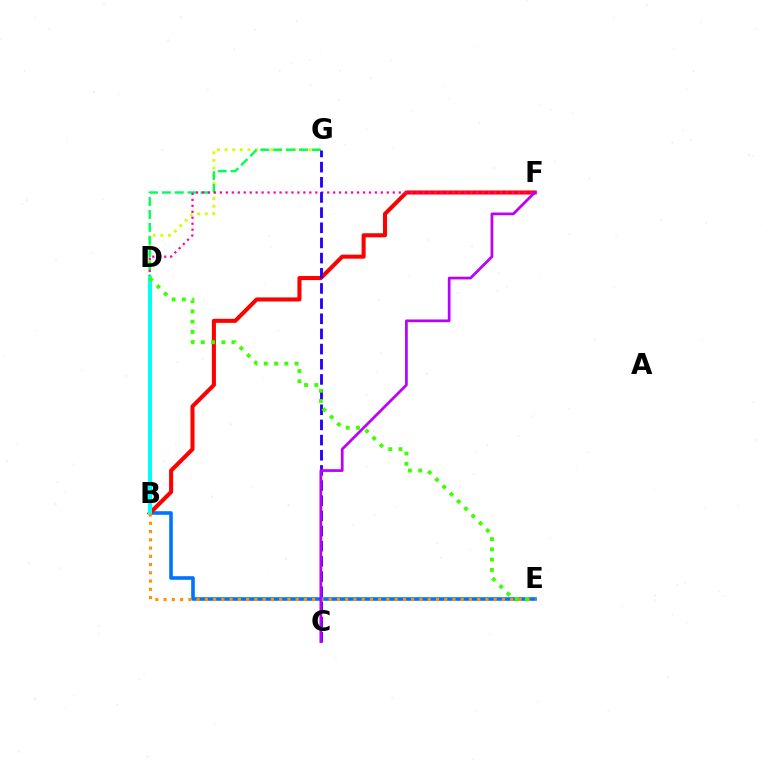{('B', 'E'): [{'color': '#0074ff', 'line_style': 'solid', 'thickness': 2.6}, {'color': '#ff9400', 'line_style': 'dotted', 'thickness': 2.24}], ('D', 'G'): [{'color': '#d1ff00', 'line_style': 'dotted', 'thickness': 2.07}, {'color': '#00ff5c', 'line_style': 'dashed', 'thickness': 1.75}], ('B', 'F'): [{'color': '#ff0000', 'line_style': 'solid', 'thickness': 2.93}], ('D', 'F'): [{'color': '#ff00ac', 'line_style': 'dotted', 'thickness': 1.62}], ('B', 'D'): [{'color': '#00fff6', 'line_style': 'solid', 'thickness': 2.94}], ('C', 'G'): [{'color': '#2500ff', 'line_style': 'dashed', 'thickness': 2.06}], ('D', 'E'): [{'color': '#3dff00', 'line_style': 'dotted', 'thickness': 2.79}], ('C', 'F'): [{'color': '#b900ff', 'line_style': 'solid', 'thickness': 1.96}]}